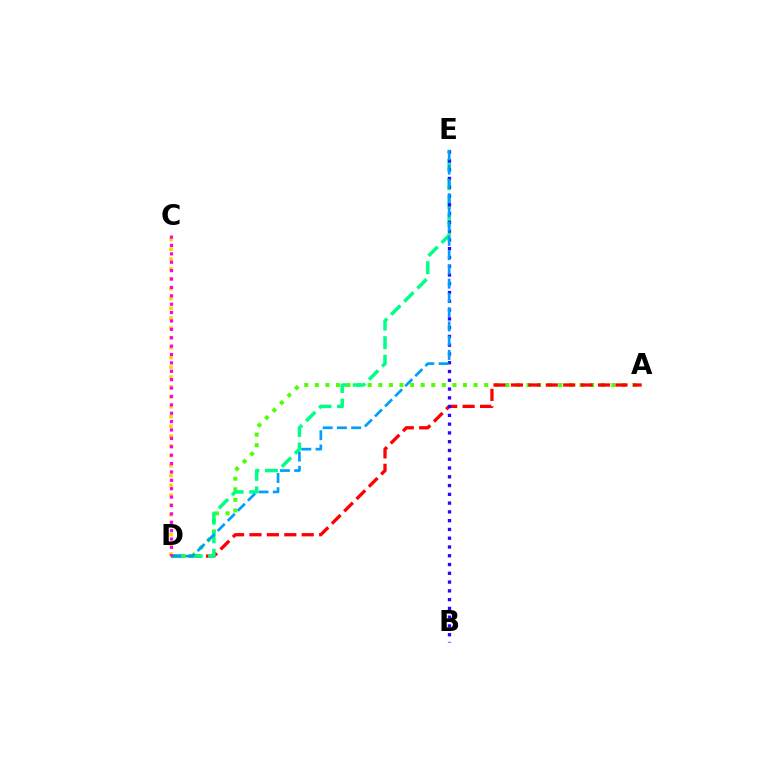{('C', 'D'): [{'color': '#ffd500', 'line_style': 'dotted', 'thickness': 2.67}, {'color': '#ff00ed', 'line_style': 'dotted', 'thickness': 2.28}], ('A', 'D'): [{'color': '#4fff00', 'line_style': 'dotted', 'thickness': 2.88}, {'color': '#ff0000', 'line_style': 'dashed', 'thickness': 2.37}], ('D', 'E'): [{'color': '#00ff86', 'line_style': 'dashed', 'thickness': 2.52}, {'color': '#009eff', 'line_style': 'dashed', 'thickness': 1.94}], ('B', 'E'): [{'color': '#3700ff', 'line_style': 'dotted', 'thickness': 2.38}]}